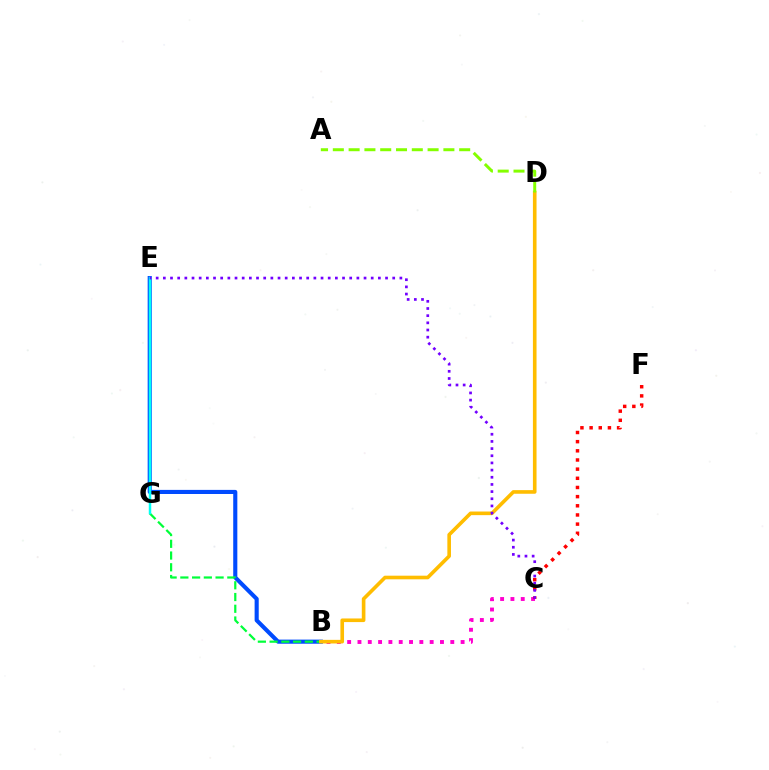{('B', 'E'): [{'color': '#004bff', 'line_style': 'solid', 'thickness': 2.96}], ('B', 'G'): [{'color': '#00ff39', 'line_style': 'dashed', 'thickness': 1.59}], ('E', 'G'): [{'color': '#00fff6', 'line_style': 'solid', 'thickness': 1.78}], ('B', 'C'): [{'color': '#ff00cf', 'line_style': 'dotted', 'thickness': 2.8}], ('B', 'D'): [{'color': '#ffbd00', 'line_style': 'solid', 'thickness': 2.61}], ('C', 'F'): [{'color': '#ff0000', 'line_style': 'dotted', 'thickness': 2.49}], ('C', 'E'): [{'color': '#7200ff', 'line_style': 'dotted', 'thickness': 1.95}], ('A', 'D'): [{'color': '#84ff00', 'line_style': 'dashed', 'thickness': 2.15}]}